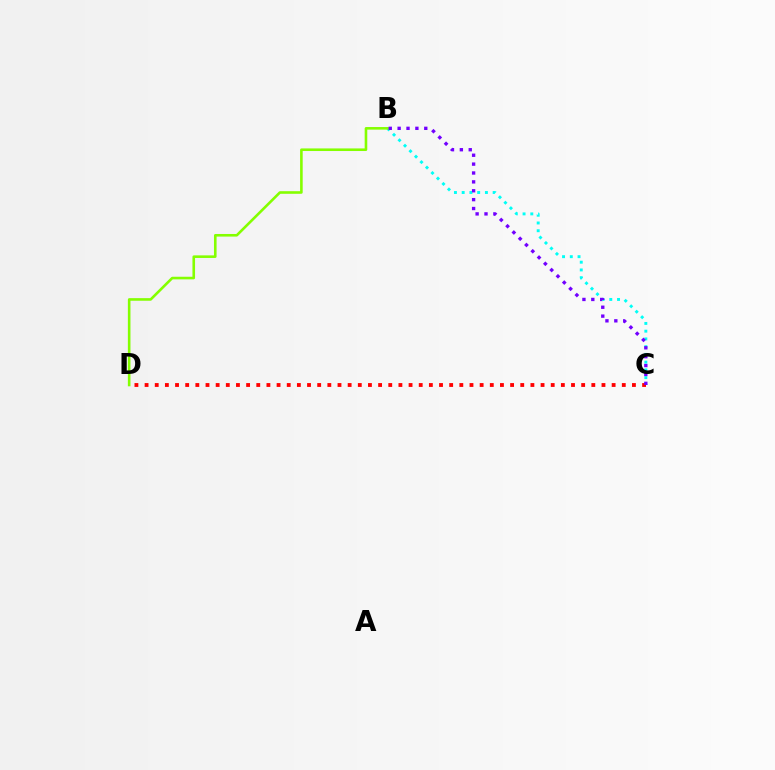{('B', 'C'): [{'color': '#00fff6', 'line_style': 'dotted', 'thickness': 2.1}, {'color': '#7200ff', 'line_style': 'dotted', 'thickness': 2.41}], ('B', 'D'): [{'color': '#84ff00', 'line_style': 'solid', 'thickness': 1.87}], ('C', 'D'): [{'color': '#ff0000', 'line_style': 'dotted', 'thickness': 2.76}]}